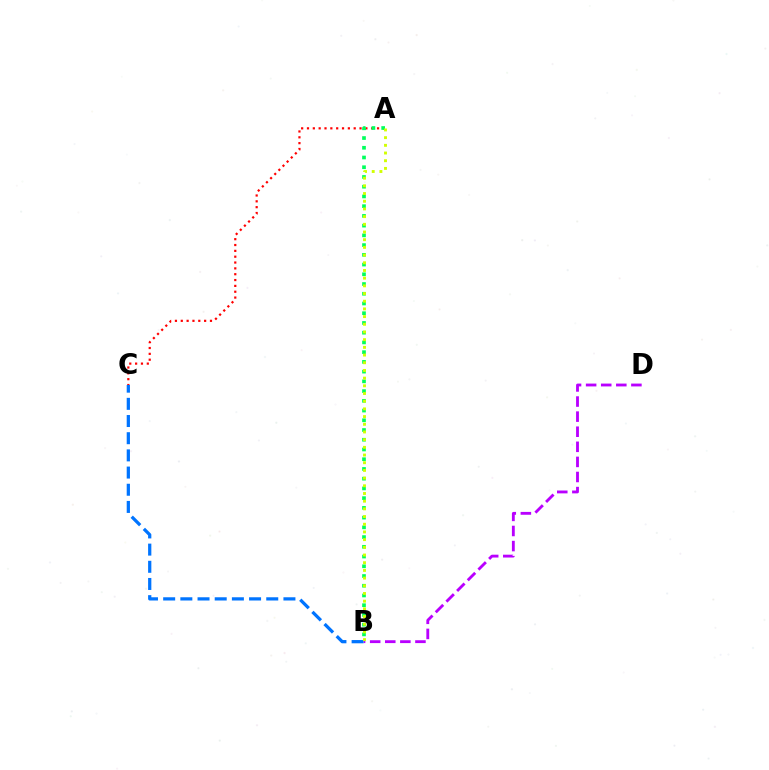{('B', 'D'): [{'color': '#b900ff', 'line_style': 'dashed', 'thickness': 2.05}], ('A', 'C'): [{'color': '#ff0000', 'line_style': 'dotted', 'thickness': 1.59}], ('A', 'B'): [{'color': '#00ff5c', 'line_style': 'dotted', 'thickness': 2.64}, {'color': '#d1ff00', 'line_style': 'dotted', 'thickness': 2.09}], ('B', 'C'): [{'color': '#0074ff', 'line_style': 'dashed', 'thickness': 2.33}]}